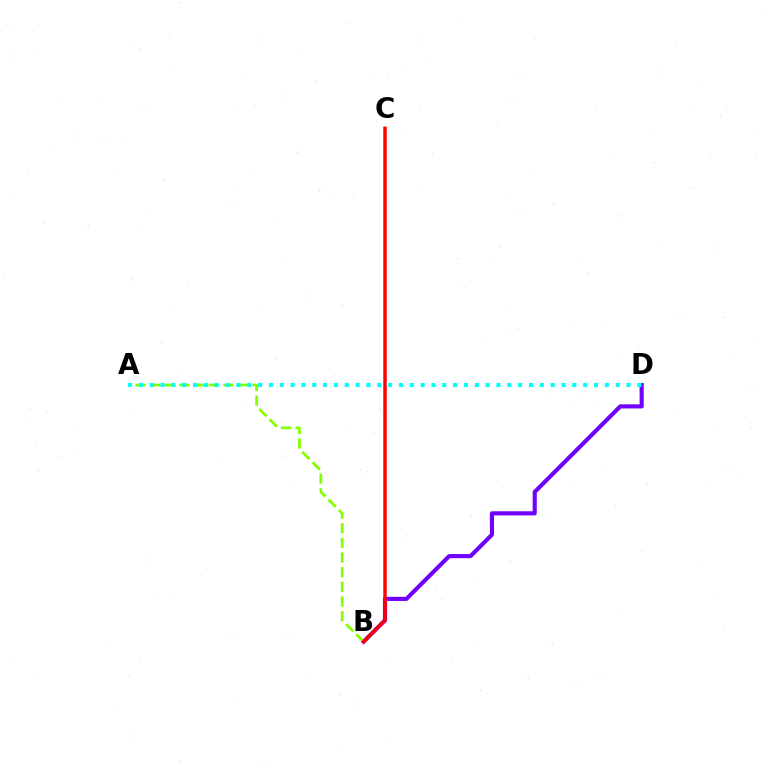{('B', 'D'): [{'color': '#7200ff', 'line_style': 'solid', 'thickness': 2.98}], ('A', 'B'): [{'color': '#84ff00', 'line_style': 'dashed', 'thickness': 1.99}], ('A', 'D'): [{'color': '#00fff6', 'line_style': 'dotted', 'thickness': 2.94}], ('B', 'C'): [{'color': '#ff0000', 'line_style': 'solid', 'thickness': 2.49}]}